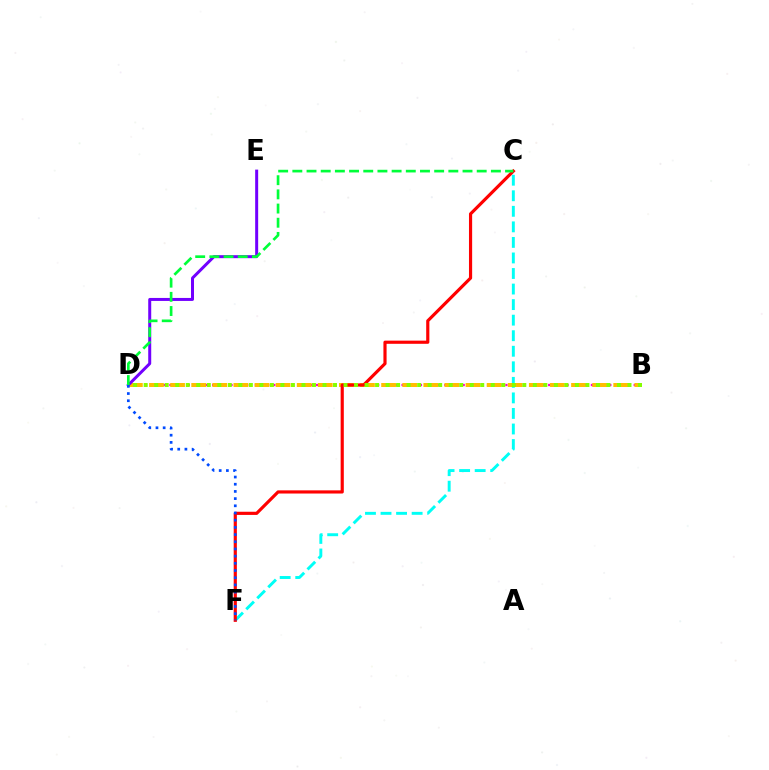{('B', 'D'): [{'color': '#ff00cf', 'line_style': 'dotted', 'thickness': 1.66}, {'color': '#ffbd00', 'line_style': 'dashed', 'thickness': 2.87}, {'color': '#84ff00', 'line_style': 'dotted', 'thickness': 2.86}], ('C', 'F'): [{'color': '#00fff6', 'line_style': 'dashed', 'thickness': 2.11}, {'color': '#ff0000', 'line_style': 'solid', 'thickness': 2.28}], ('D', 'E'): [{'color': '#7200ff', 'line_style': 'solid', 'thickness': 2.16}], ('C', 'D'): [{'color': '#00ff39', 'line_style': 'dashed', 'thickness': 1.93}], ('D', 'F'): [{'color': '#004bff', 'line_style': 'dotted', 'thickness': 1.95}]}